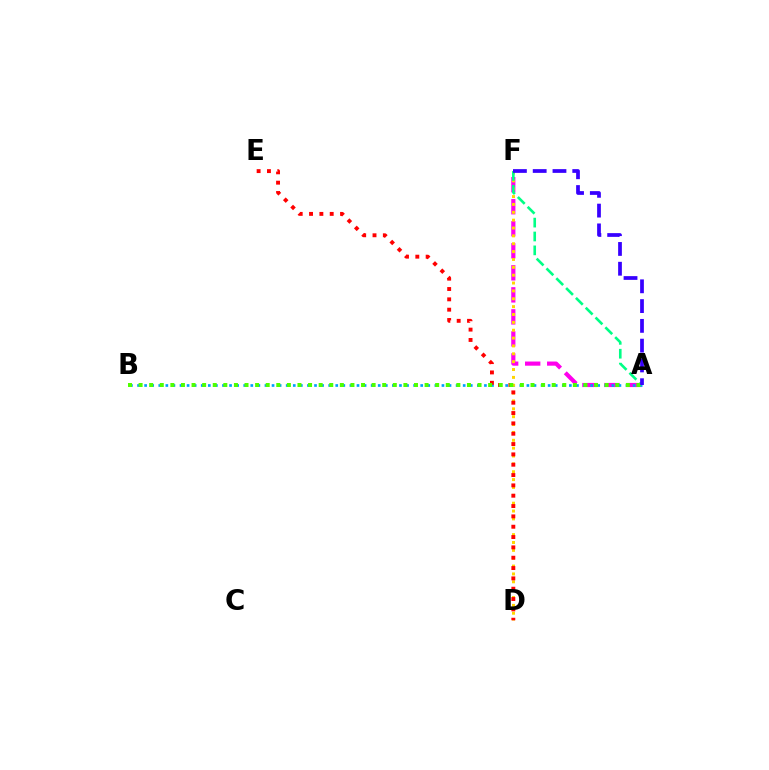{('A', 'F'): [{'color': '#ff00ed', 'line_style': 'dashed', 'thickness': 2.99}, {'color': '#00ff86', 'line_style': 'dashed', 'thickness': 1.89}, {'color': '#3700ff', 'line_style': 'dashed', 'thickness': 2.69}], ('A', 'B'): [{'color': '#009eff', 'line_style': 'dotted', 'thickness': 1.92}, {'color': '#4fff00', 'line_style': 'dotted', 'thickness': 2.88}], ('D', 'F'): [{'color': '#ffd500', 'line_style': 'dotted', 'thickness': 2.14}], ('D', 'E'): [{'color': '#ff0000', 'line_style': 'dotted', 'thickness': 2.81}]}